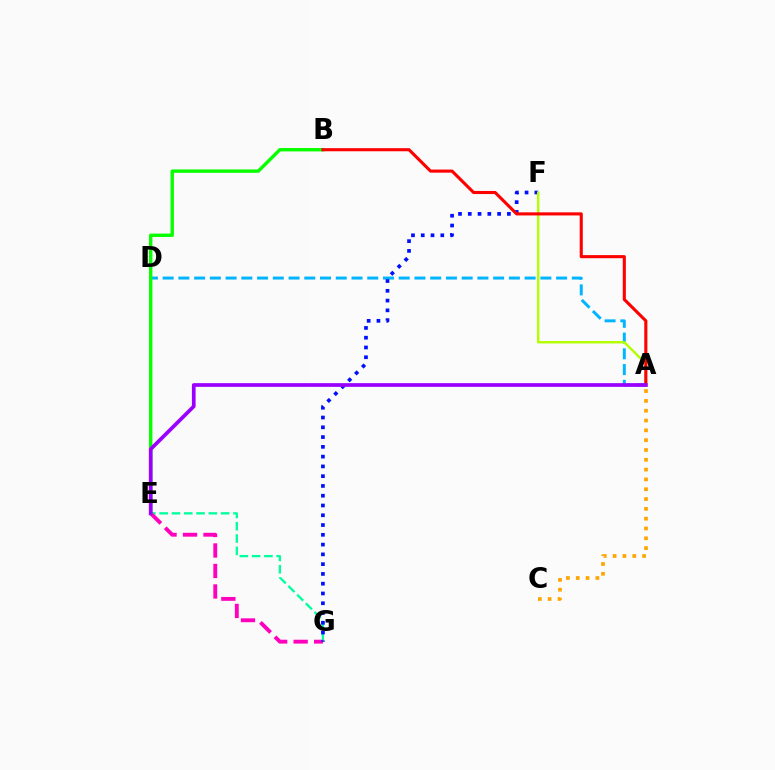{('E', 'G'): [{'color': '#00ff9d', 'line_style': 'dashed', 'thickness': 1.67}, {'color': '#ff00bd', 'line_style': 'dashed', 'thickness': 2.78}], ('A', 'D'): [{'color': '#00b5ff', 'line_style': 'dashed', 'thickness': 2.14}], ('B', 'E'): [{'color': '#08ff00', 'line_style': 'solid', 'thickness': 2.45}], ('F', 'G'): [{'color': '#0010ff', 'line_style': 'dotted', 'thickness': 2.66}], ('A', 'F'): [{'color': '#b3ff00', 'line_style': 'solid', 'thickness': 1.74}], ('A', 'C'): [{'color': '#ffa500', 'line_style': 'dotted', 'thickness': 2.67}], ('A', 'B'): [{'color': '#ff0000', 'line_style': 'solid', 'thickness': 2.23}], ('A', 'E'): [{'color': '#9b00ff', 'line_style': 'solid', 'thickness': 2.67}]}